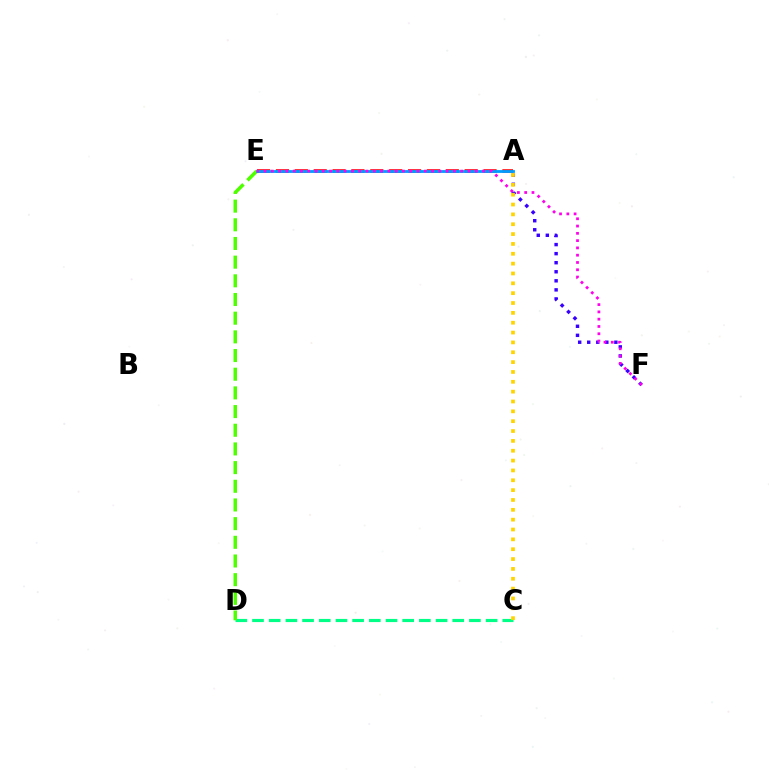{('C', 'D'): [{'color': '#00ff86', 'line_style': 'dashed', 'thickness': 2.27}], ('D', 'E'): [{'color': '#4fff00', 'line_style': 'dashed', 'thickness': 2.54}], ('A', 'F'): [{'color': '#3700ff', 'line_style': 'dotted', 'thickness': 2.46}], ('A', 'E'): [{'color': '#ff0000', 'line_style': 'dashed', 'thickness': 2.56}, {'color': '#009eff', 'line_style': 'solid', 'thickness': 2.02}], ('A', 'C'): [{'color': '#ffd500', 'line_style': 'dotted', 'thickness': 2.68}], ('E', 'F'): [{'color': '#ff00ed', 'line_style': 'dotted', 'thickness': 1.98}]}